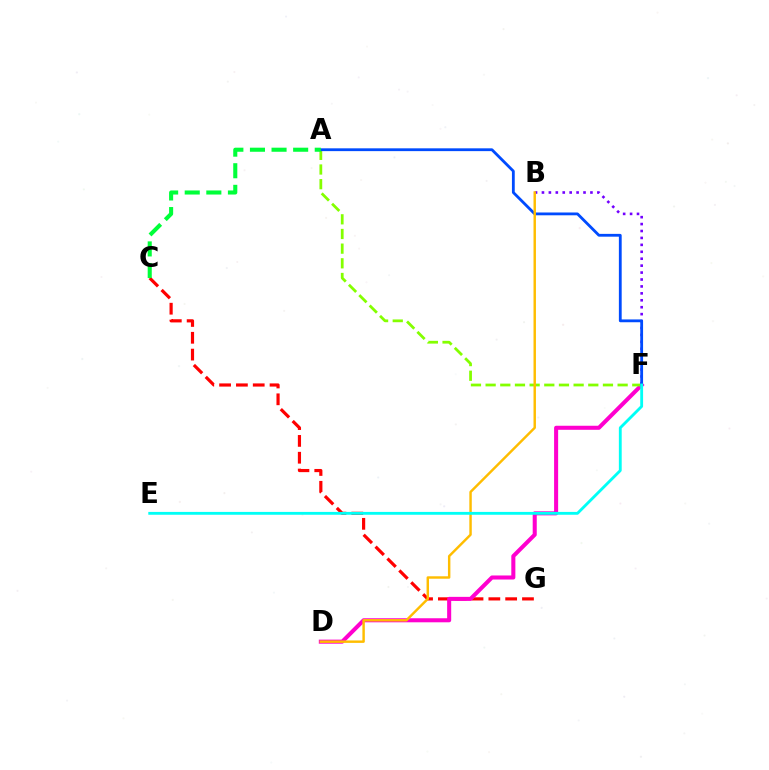{('B', 'F'): [{'color': '#7200ff', 'line_style': 'dotted', 'thickness': 1.88}], ('C', 'G'): [{'color': '#ff0000', 'line_style': 'dashed', 'thickness': 2.28}], ('D', 'F'): [{'color': '#ff00cf', 'line_style': 'solid', 'thickness': 2.92}], ('A', 'F'): [{'color': '#84ff00', 'line_style': 'dashed', 'thickness': 1.99}, {'color': '#004bff', 'line_style': 'solid', 'thickness': 2.02}], ('B', 'D'): [{'color': '#ffbd00', 'line_style': 'solid', 'thickness': 1.76}], ('A', 'C'): [{'color': '#00ff39', 'line_style': 'dashed', 'thickness': 2.93}], ('E', 'F'): [{'color': '#00fff6', 'line_style': 'solid', 'thickness': 2.04}]}